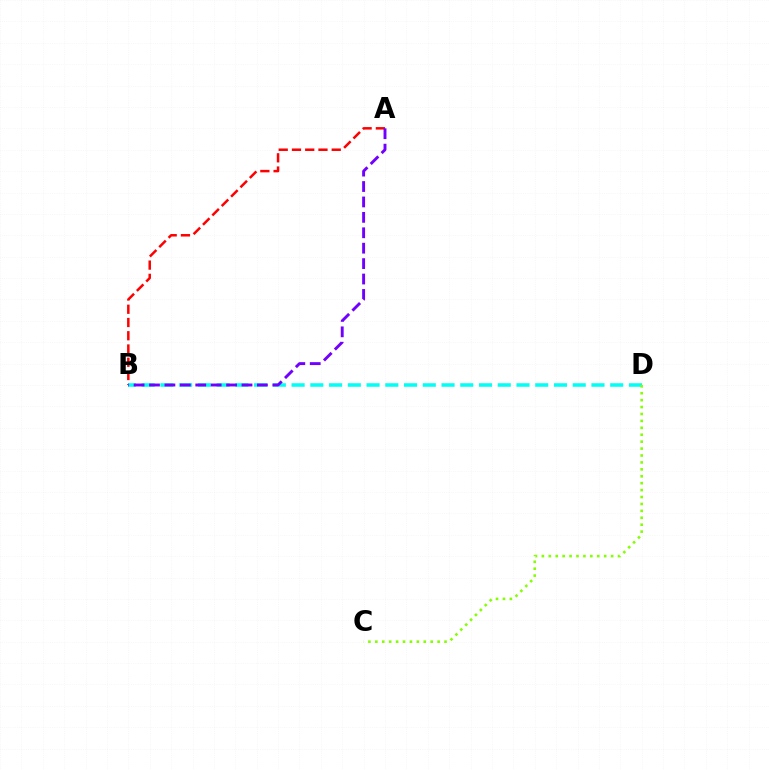{('A', 'B'): [{'color': '#ff0000', 'line_style': 'dashed', 'thickness': 1.8}, {'color': '#7200ff', 'line_style': 'dashed', 'thickness': 2.09}], ('B', 'D'): [{'color': '#00fff6', 'line_style': 'dashed', 'thickness': 2.55}], ('C', 'D'): [{'color': '#84ff00', 'line_style': 'dotted', 'thickness': 1.88}]}